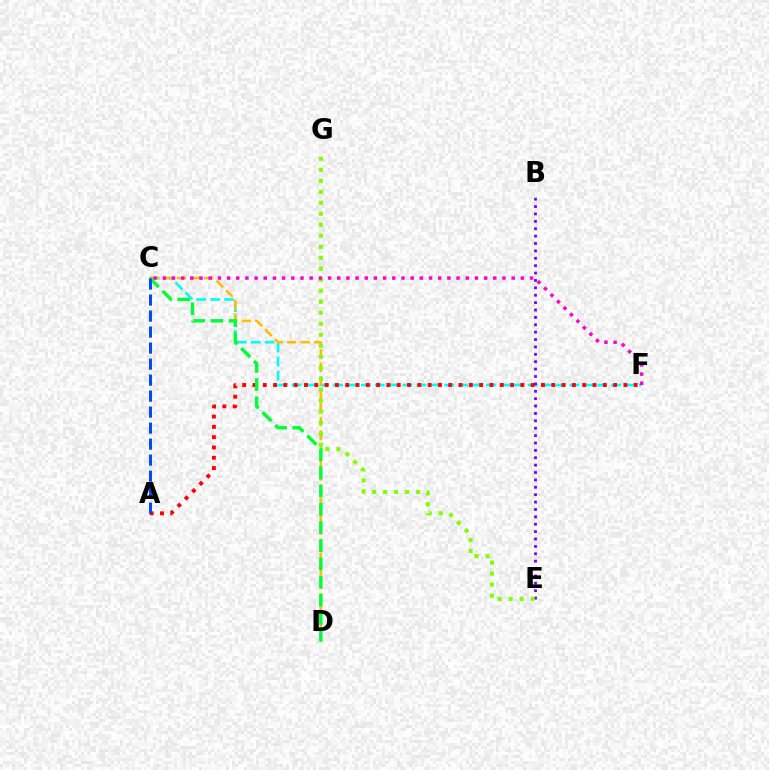{('C', 'F'): [{'color': '#00fff6', 'line_style': 'dashed', 'thickness': 1.89}, {'color': '#ff00cf', 'line_style': 'dotted', 'thickness': 2.49}], ('B', 'E'): [{'color': '#7200ff', 'line_style': 'dotted', 'thickness': 2.01}], ('C', 'D'): [{'color': '#ffbd00', 'line_style': 'dashed', 'thickness': 1.84}, {'color': '#00ff39', 'line_style': 'dashed', 'thickness': 2.47}], ('E', 'G'): [{'color': '#84ff00', 'line_style': 'dotted', 'thickness': 2.99}], ('A', 'F'): [{'color': '#ff0000', 'line_style': 'dotted', 'thickness': 2.8}], ('A', 'C'): [{'color': '#004bff', 'line_style': 'dashed', 'thickness': 2.17}]}